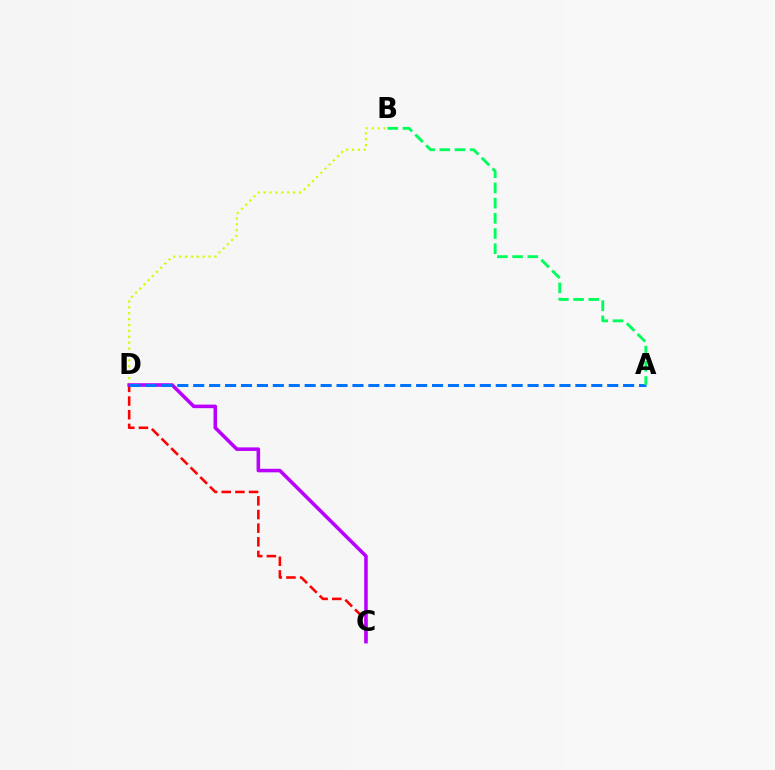{('B', 'D'): [{'color': '#d1ff00', 'line_style': 'dotted', 'thickness': 1.6}], ('C', 'D'): [{'color': '#ff0000', 'line_style': 'dashed', 'thickness': 1.86}, {'color': '#b900ff', 'line_style': 'solid', 'thickness': 2.56}], ('A', 'D'): [{'color': '#0074ff', 'line_style': 'dashed', 'thickness': 2.16}], ('A', 'B'): [{'color': '#00ff5c', 'line_style': 'dashed', 'thickness': 2.06}]}